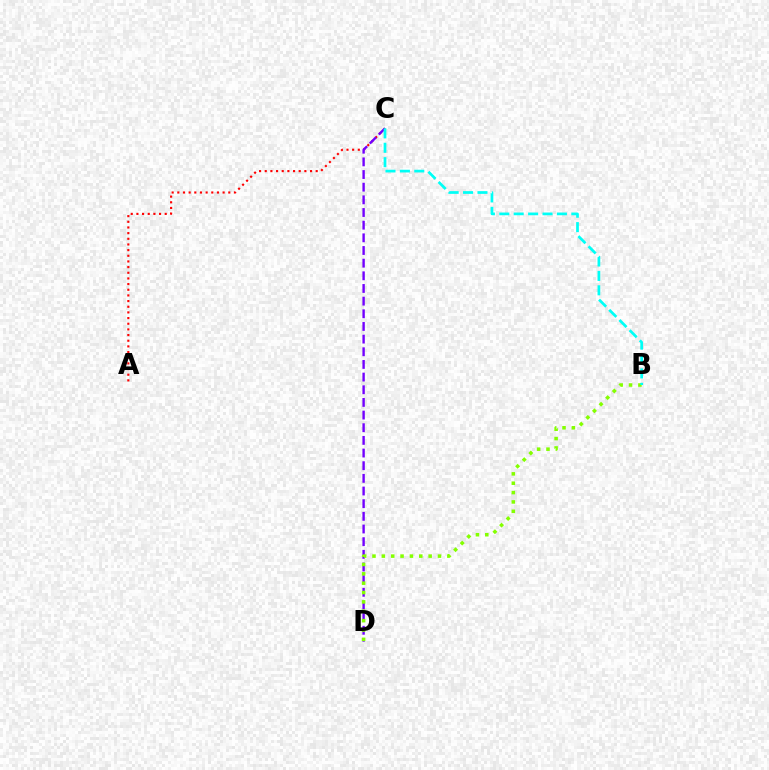{('A', 'C'): [{'color': '#ff0000', 'line_style': 'dotted', 'thickness': 1.54}], ('C', 'D'): [{'color': '#7200ff', 'line_style': 'dashed', 'thickness': 1.72}], ('B', 'D'): [{'color': '#84ff00', 'line_style': 'dotted', 'thickness': 2.54}], ('B', 'C'): [{'color': '#00fff6', 'line_style': 'dashed', 'thickness': 1.96}]}